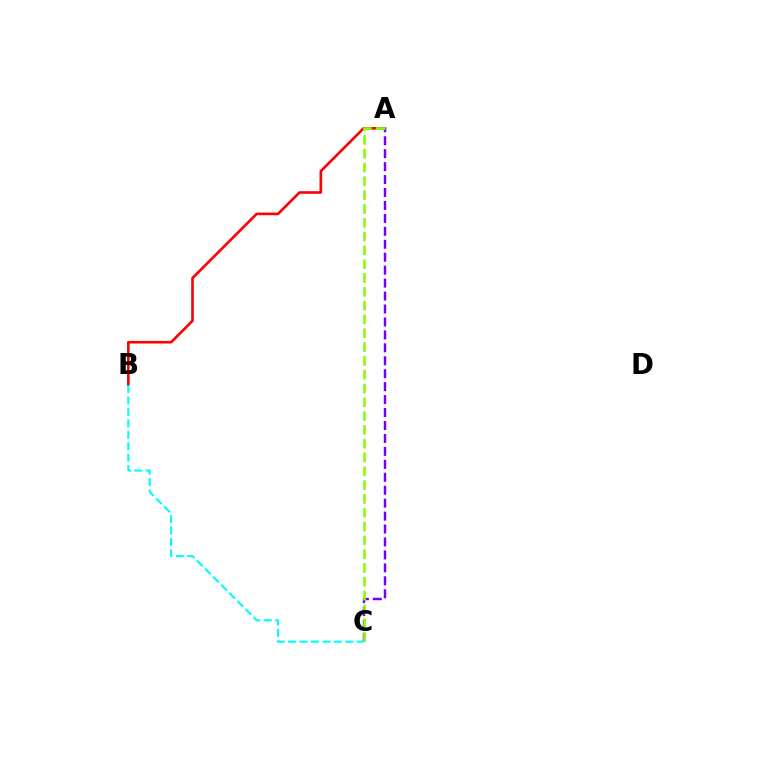{('A', 'B'): [{'color': '#ff0000', 'line_style': 'solid', 'thickness': 1.89}], ('A', 'C'): [{'color': '#7200ff', 'line_style': 'dashed', 'thickness': 1.76}, {'color': '#84ff00', 'line_style': 'dashed', 'thickness': 1.88}], ('B', 'C'): [{'color': '#00fff6', 'line_style': 'dashed', 'thickness': 1.56}]}